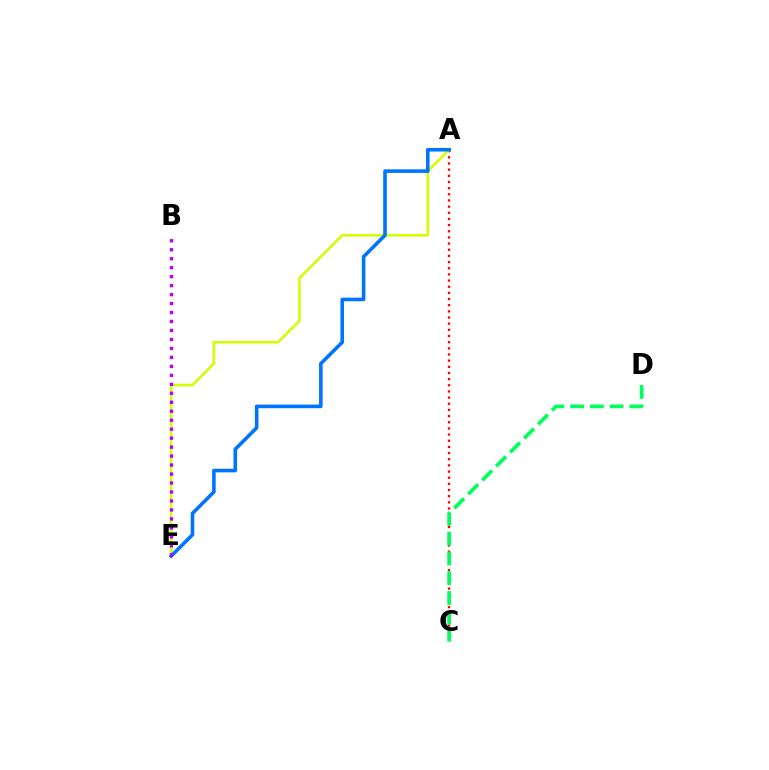{('A', 'C'): [{'color': '#ff0000', 'line_style': 'dotted', 'thickness': 1.67}], ('A', 'E'): [{'color': '#d1ff00', 'line_style': 'solid', 'thickness': 1.85}, {'color': '#0074ff', 'line_style': 'solid', 'thickness': 2.59}], ('C', 'D'): [{'color': '#00ff5c', 'line_style': 'dashed', 'thickness': 2.68}], ('B', 'E'): [{'color': '#b900ff', 'line_style': 'dotted', 'thickness': 2.44}]}